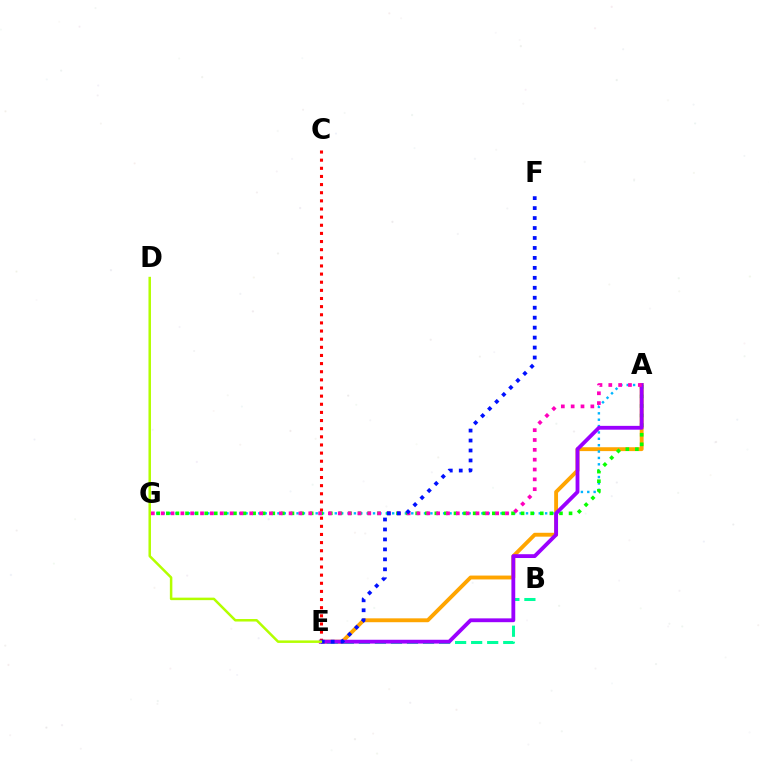{('A', 'E'): [{'color': '#ffa500', 'line_style': 'solid', 'thickness': 2.79}, {'color': '#9b00ff', 'line_style': 'solid', 'thickness': 2.75}], ('A', 'G'): [{'color': '#00b5ff', 'line_style': 'dotted', 'thickness': 1.73}, {'color': '#08ff00', 'line_style': 'dotted', 'thickness': 2.61}, {'color': '#ff00bd', 'line_style': 'dotted', 'thickness': 2.67}], ('C', 'E'): [{'color': '#ff0000', 'line_style': 'dotted', 'thickness': 2.21}], ('B', 'E'): [{'color': '#00ff9d', 'line_style': 'dashed', 'thickness': 2.18}], ('E', 'F'): [{'color': '#0010ff', 'line_style': 'dotted', 'thickness': 2.71}], ('D', 'E'): [{'color': '#b3ff00', 'line_style': 'solid', 'thickness': 1.8}]}